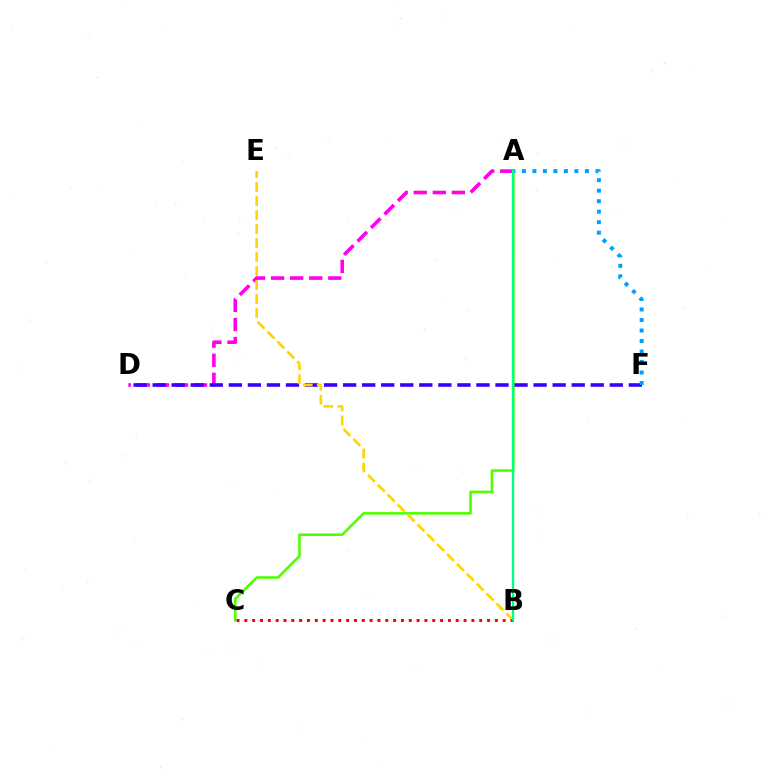{('A', 'D'): [{'color': '#ff00ed', 'line_style': 'dashed', 'thickness': 2.59}], ('A', 'C'): [{'color': '#4fff00', 'line_style': 'solid', 'thickness': 1.86}], ('D', 'F'): [{'color': '#3700ff', 'line_style': 'dashed', 'thickness': 2.59}], ('B', 'E'): [{'color': '#ffd500', 'line_style': 'dashed', 'thickness': 1.9}], ('B', 'C'): [{'color': '#ff0000', 'line_style': 'dotted', 'thickness': 2.13}], ('A', 'F'): [{'color': '#009eff', 'line_style': 'dotted', 'thickness': 2.85}], ('A', 'B'): [{'color': '#00ff86', 'line_style': 'solid', 'thickness': 1.68}]}